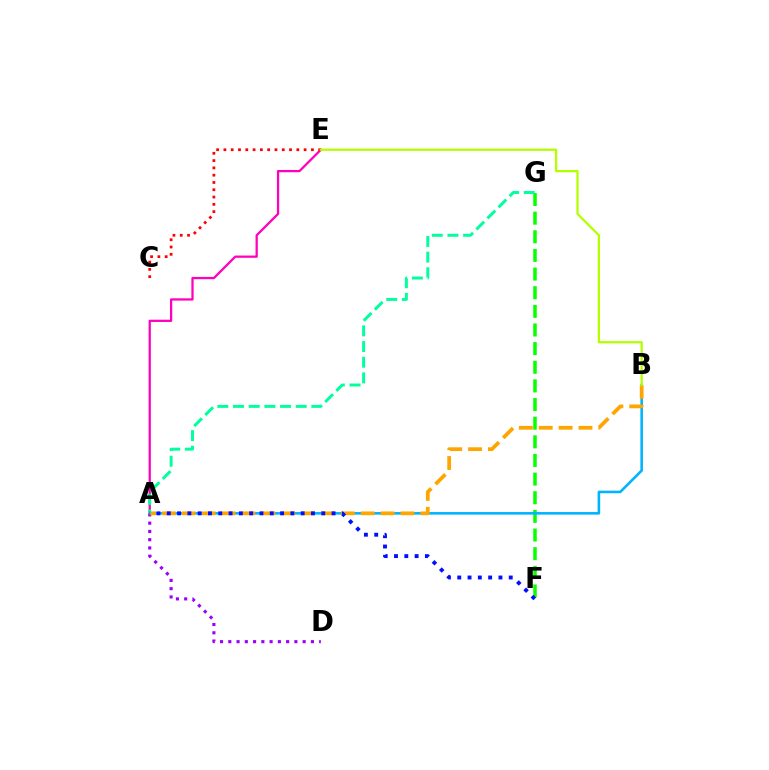{('A', 'D'): [{'color': '#9b00ff', 'line_style': 'dotted', 'thickness': 2.25}], ('F', 'G'): [{'color': '#08ff00', 'line_style': 'dashed', 'thickness': 2.53}], ('A', 'B'): [{'color': '#00b5ff', 'line_style': 'solid', 'thickness': 1.86}, {'color': '#ffa500', 'line_style': 'dashed', 'thickness': 2.7}], ('A', 'E'): [{'color': '#ff00bd', 'line_style': 'solid', 'thickness': 1.63}], ('A', 'G'): [{'color': '#00ff9d', 'line_style': 'dashed', 'thickness': 2.13}], ('A', 'F'): [{'color': '#0010ff', 'line_style': 'dotted', 'thickness': 2.8}], ('C', 'E'): [{'color': '#ff0000', 'line_style': 'dotted', 'thickness': 1.98}], ('B', 'E'): [{'color': '#b3ff00', 'line_style': 'solid', 'thickness': 1.63}]}